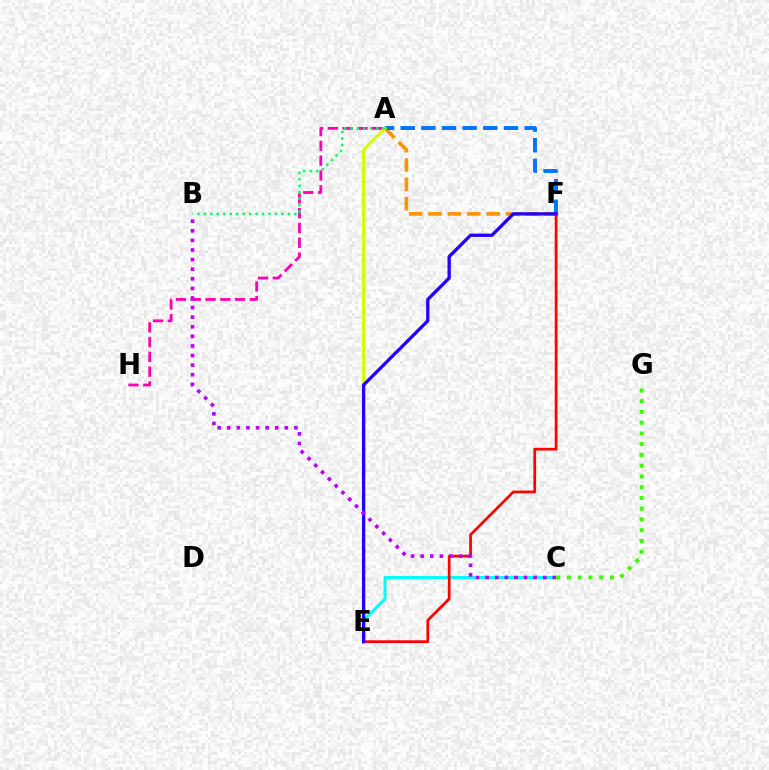{('A', 'H'): [{'color': '#ff00ac', 'line_style': 'dashed', 'thickness': 2.01}], ('A', 'F'): [{'color': '#ff9400', 'line_style': 'dashed', 'thickness': 2.63}, {'color': '#0074ff', 'line_style': 'dashed', 'thickness': 2.8}], ('A', 'E'): [{'color': '#d1ff00', 'line_style': 'solid', 'thickness': 2.21}], ('C', 'E'): [{'color': '#00fff6', 'line_style': 'solid', 'thickness': 2.19}], ('E', 'F'): [{'color': '#ff0000', 'line_style': 'solid', 'thickness': 1.97}, {'color': '#2500ff', 'line_style': 'solid', 'thickness': 2.38}], ('A', 'B'): [{'color': '#00ff5c', 'line_style': 'dotted', 'thickness': 1.76}], ('B', 'C'): [{'color': '#b900ff', 'line_style': 'dotted', 'thickness': 2.61}], ('C', 'G'): [{'color': '#3dff00', 'line_style': 'dotted', 'thickness': 2.92}]}